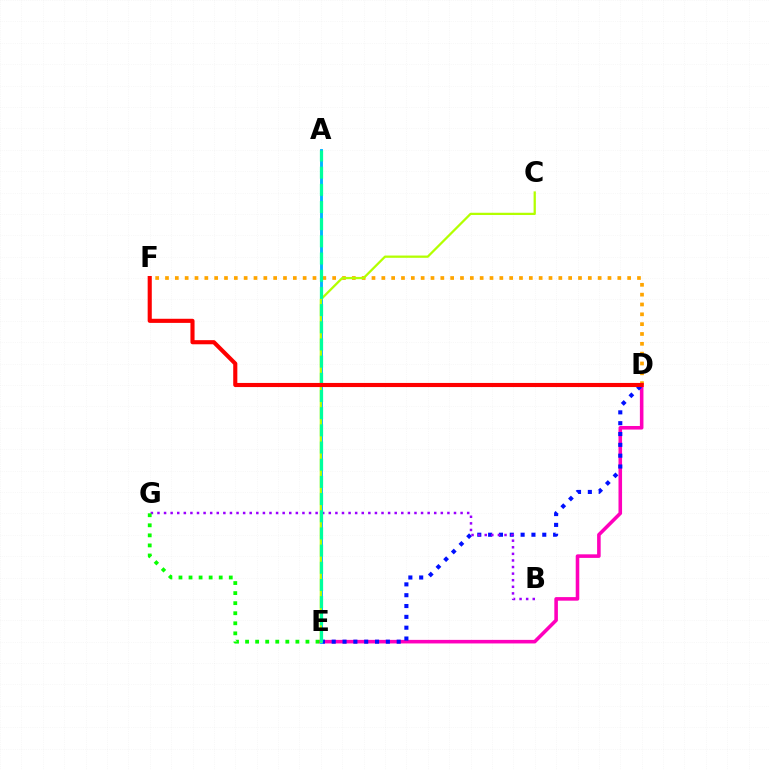{('D', 'E'): [{'color': '#ff00bd', 'line_style': 'solid', 'thickness': 2.57}, {'color': '#0010ff', 'line_style': 'dotted', 'thickness': 2.94}], ('D', 'F'): [{'color': '#ffa500', 'line_style': 'dotted', 'thickness': 2.67}, {'color': '#ff0000', 'line_style': 'solid', 'thickness': 2.96}], ('A', 'E'): [{'color': '#00b5ff', 'line_style': 'solid', 'thickness': 2.08}, {'color': '#00ff9d', 'line_style': 'dashed', 'thickness': 2.33}], ('B', 'G'): [{'color': '#9b00ff', 'line_style': 'dotted', 'thickness': 1.79}], ('C', 'E'): [{'color': '#b3ff00', 'line_style': 'solid', 'thickness': 1.63}], ('E', 'G'): [{'color': '#08ff00', 'line_style': 'dotted', 'thickness': 2.73}]}